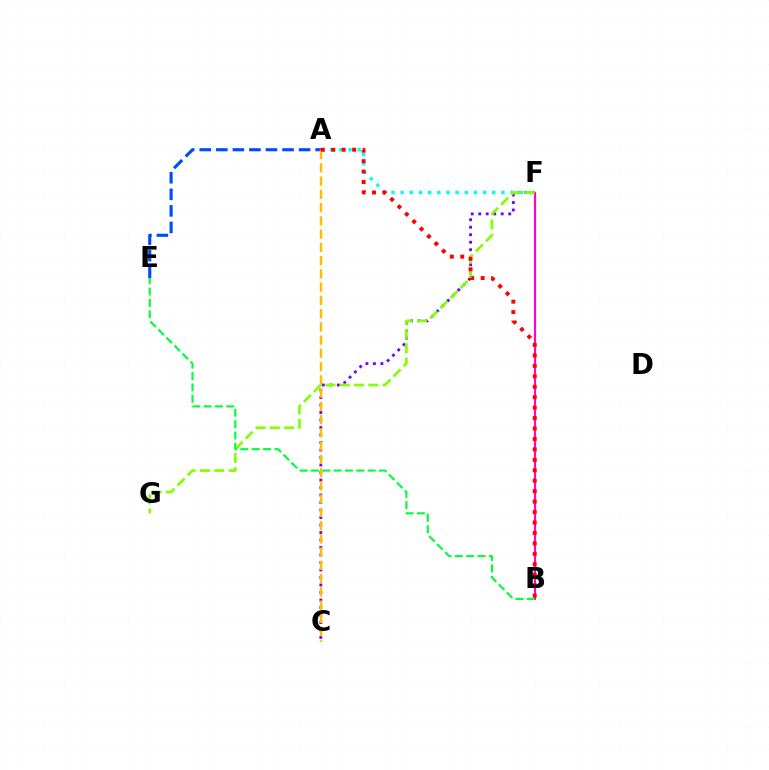{('A', 'F'): [{'color': '#00fff6', 'line_style': 'dotted', 'thickness': 2.49}], ('A', 'E'): [{'color': '#004bff', 'line_style': 'dashed', 'thickness': 2.25}], ('C', 'F'): [{'color': '#7200ff', 'line_style': 'dotted', 'thickness': 2.04}], ('B', 'F'): [{'color': '#ff00cf', 'line_style': 'solid', 'thickness': 1.55}], ('F', 'G'): [{'color': '#84ff00', 'line_style': 'dashed', 'thickness': 1.94}], ('A', 'C'): [{'color': '#ffbd00', 'line_style': 'dashed', 'thickness': 1.8}], ('B', 'E'): [{'color': '#00ff39', 'line_style': 'dashed', 'thickness': 1.54}], ('A', 'B'): [{'color': '#ff0000', 'line_style': 'dotted', 'thickness': 2.84}]}